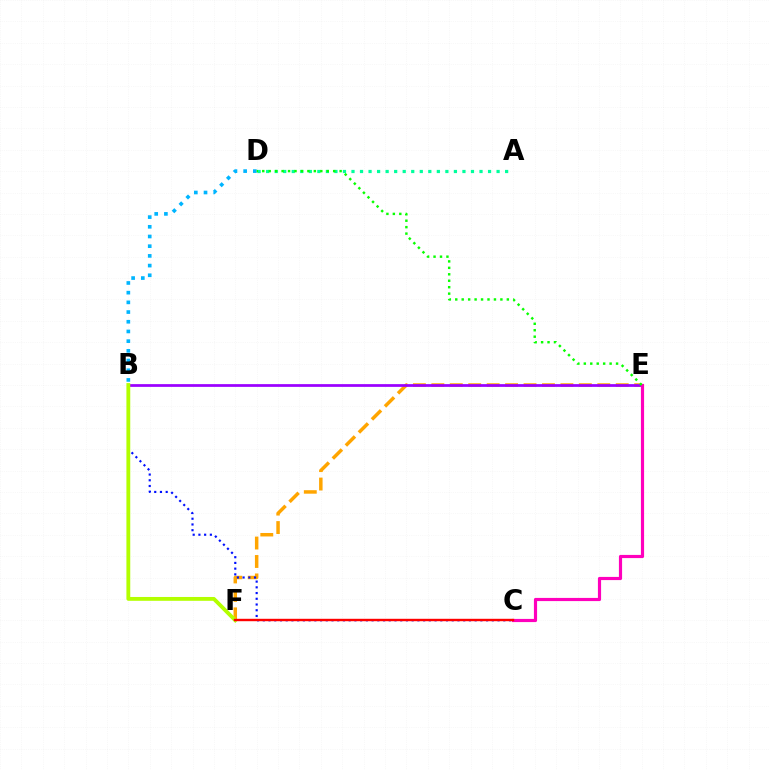{('E', 'F'): [{'color': '#ffa500', 'line_style': 'dashed', 'thickness': 2.5}], ('B', 'D'): [{'color': '#00b5ff', 'line_style': 'dotted', 'thickness': 2.63}], ('B', 'E'): [{'color': '#9b00ff', 'line_style': 'solid', 'thickness': 1.97}], ('B', 'C'): [{'color': '#0010ff', 'line_style': 'dotted', 'thickness': 1.56}], ('C', 'E'): [{'color': '#ff00bd', 'line_style': 'solid', 'thickness': 2.28}], ('A', 'D'): [{'color': '#00ff9d', 'line_style': 'dotted', 'thickness': 2.32}], ('B', 'F'): [{'color': '#b3ff00', 'line_style': 'solid', 'thickness': 2.76}], ('D', 'E'): [{'color': '#08ff00', 'line_style': 'dotted', 'thickness': 1.75}], ('C', 'F'): [{'color': '#ff0000', 'line_style': 'solid', 'thickness': 1.73}]}